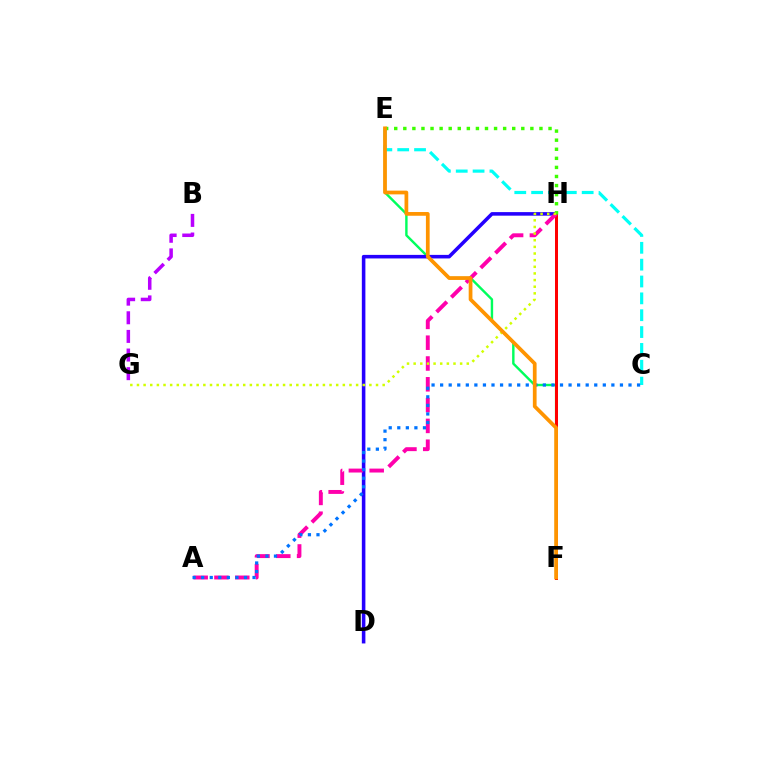{('E', 'F'): [{'color': '#00ff5c', 'line_style': 'solid', 'thickness': 1.74}, {'color': '#ff9400', 'line_style': 'solid', 'thickness': 2.69}], ('D', 'H'): [{'color': '#2500ff', 'line_style': 'solid', 'thickness': 2.56}], ('F', 'H'): [{'color': '#ff0000', 'line_style': 'solid', 'thickness': 2.17}], ('C', 'E'): [{'color': '#00fff6', 'line_style': 'dashed', 'thickness': 2.29}], ('A', 'H'): [{'color': '#ff00ac', 'line_style': 'dashed', 'thickness': 2.83}], ('A', 'C'): [{'color': '#0074ff', 'line_style': 'dotted', 'thickness': 2.33}], ('E', 'H'): [{'color': '#3dff00', 'line_style': 'dotted', 'thickness': 2.47}], ('B', 'G'): [{'color': '#b900ff', 'line_style': 'dashed', 'thickness': 2.53}], ('G', 'H'): [{'color': '#d1ff00', 'line_style': 'dotted', 'thickness': 1.8}]}